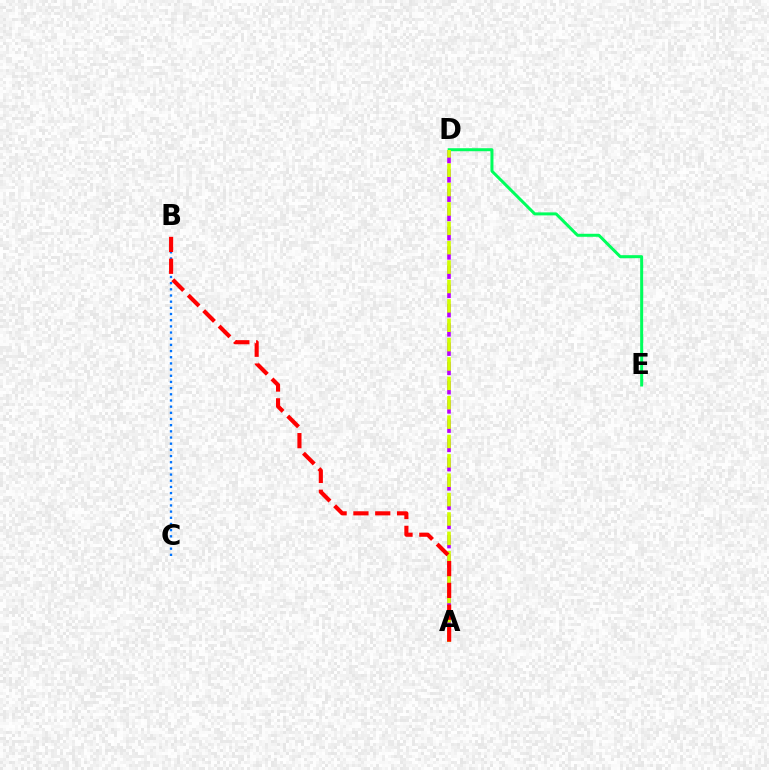{('A', 'D'): [{'color': '#b900ff', 'line_style': 'dashed', 'thickness': 2.61}, {'color': '#d1ff00', 'line_style': 'dashed', 'thickness': 2.63}], ('B', 'C'): [{'color': '#0074ff', 'line_style': 'dotted', 'thickness': 1.68}], ('D', 'E'): [{'color': '#00ff5c', 'line_style': 'solid', 'thickness': 2.16}], ('A', 'B'): [{'color': '#ff0000', 'line_style': 'dashed', 'thickness': 2.96}]}